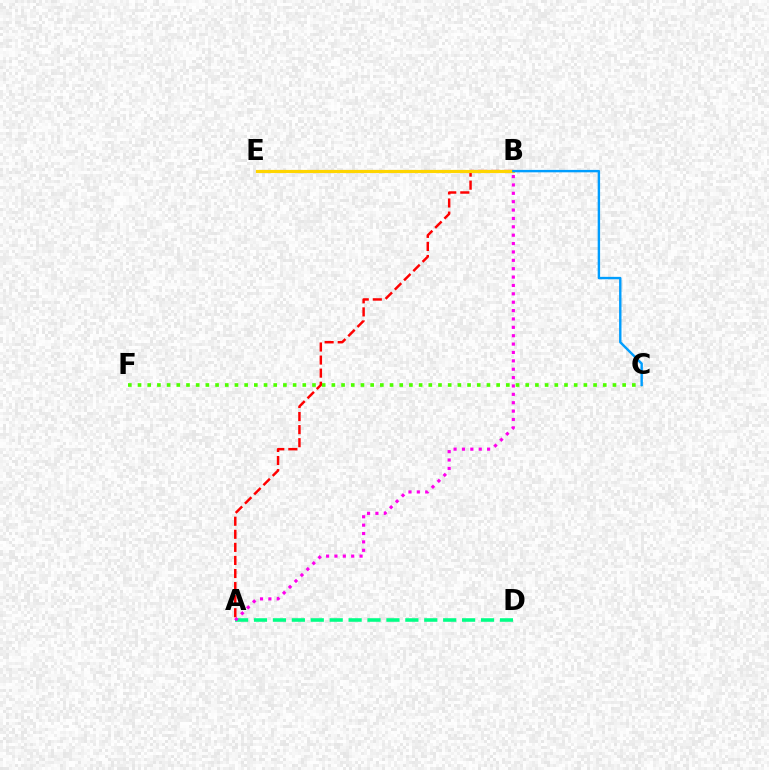{('A', 'D'): [{'color': '#00ff86', 'line_style': 'dashed', 'thickness': 2.57}], ('B', 'E'): [{'color': '#3700ff', 'line_style': 'dashed', 'thickness': 2.2}, {'color': '#ffd500', 'line_style': 'solid', 'thickness': 2.27}], ('A', 'B'): [{'color': '#ff00ed', 'line_style': 'dotted', 'thickness': 2.28}, {'color': '#ff0000', 'line_style': 'dashed', 'thickness': 1.78}], ('C', 'F'): [{'color': '#4fff00', 'line_style': 'dotted', 'thickness': 2.63}], ('B', 'C'): [{'color': '#009eff', 'line_style': 'solid', 'thickness': 1.73}]}